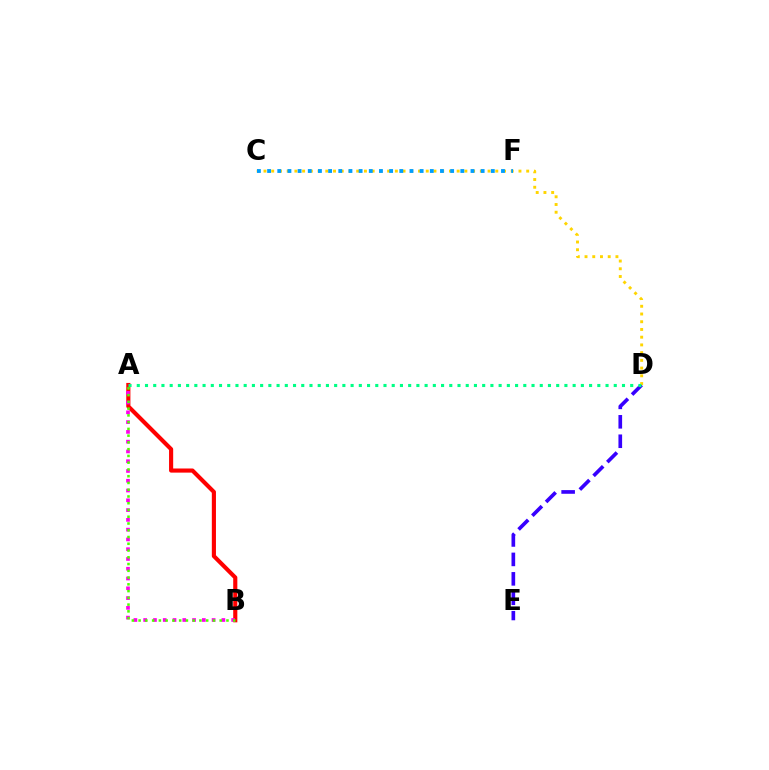{('D', 'E'): [{'color': '#3700ff', 'line_style': 'dashed', 'thickness': 2.64}], ('A', 'B'): [{'color': '#ff0000', 'line_style': 'solid', 'thickness': 2.97}, {'color': '#ff00ed', 'line_style': 'dotted', 'thickness': 2.66}, {'color': '#4fff00', 'line_style': 'dotted', 'thickness': 1.84}], ('C', 'D'): [{'color': '#ffd500', 'line_style': 'dotted', 'thickness': 2.1}], ('A', 'D'): [{'color': '#00ff86', 'line_style': 'dotted', 'thickness': 2.23}], ('C', 'F'): [{'color': '#009eff', 'line_style': 'dotted', 'thickness': 2.76}]}